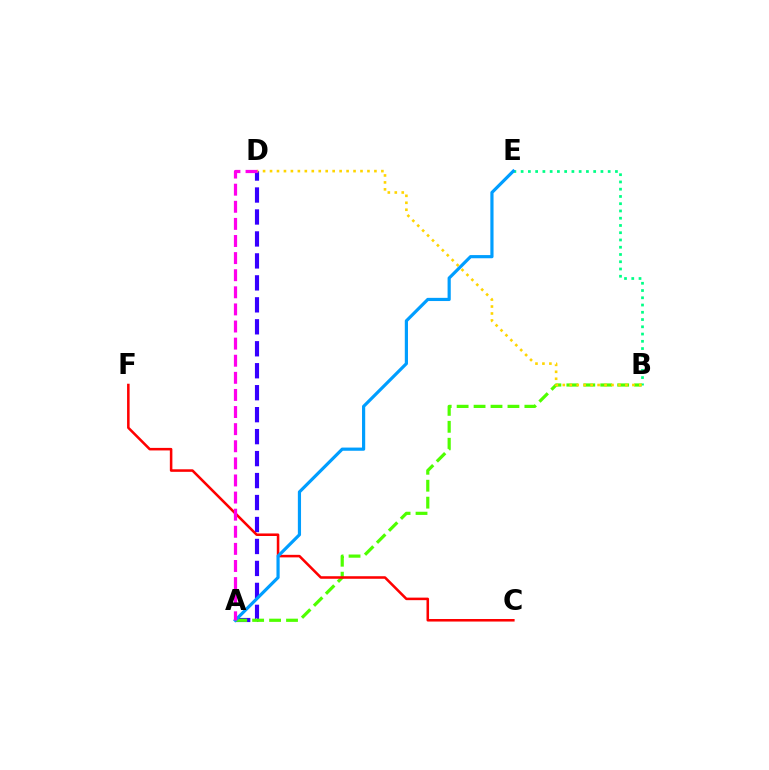{('A', 'D'): [{'color': '#3700ff', 'line_style': 'dashed', 'thickness': 2.98}, {'color': '#ff00ed', 'line_style': 'dashed', 'thickness': 2.32}], ('B', 'E'): [{'color': '#00ff86', 'line_style': 'dotted', 'thickness': 1.97}], ('A', 'B'): [{'color': '#4fff00', 'line_style': 'dashed', 'thickness': 2.3}], ('C', 'F'): [{'color': '#ff0000', 'line_style': 'solid', 'thickness': 1.83}], ('B', 'D'): [{'color': '#ffd500', 'line_style': 'dotted', 'thickness': 1.89}], ('A', 'E'): [{'color': '#009eff', 'line_style': 'solid', 'thickness': 2.29}]}